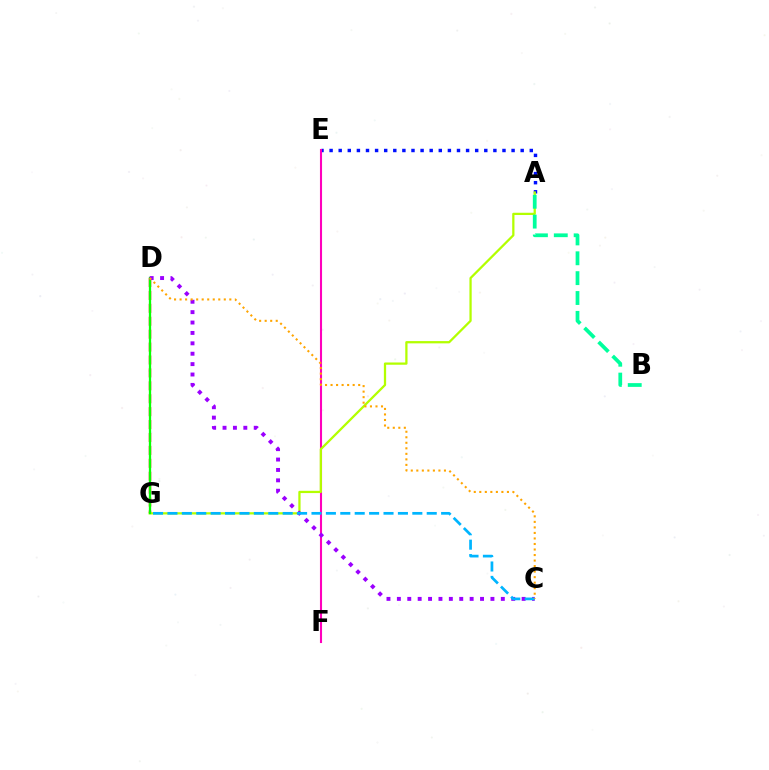{('A', 'E'): [{'color': '#0010ff', 'line_style': 'dotted', 'thickness': 2.47}], ('D', 'G'): [{'color': '#ff0000', 'line_style': 'dashed', 'thickness': 1.75}, {'color': '#08ff00', 'line_style': 'solid', 'thickness': 1.65}], ('E', 'F'): [{'color': '#ff00bd', 'line_style': 'solid', 'thickness': 1.51}], ('A', 'G'): [{'color': '#b3ff00', 'line_style': 'solid', 'thickness': 1.63}], ('A', 'B'): [{'color': '#00ff9d', 'line_style': 'dashed', 'thickness': 2.7}], ('C', 'D'): [{'color': '#9b00ff', 'line_style': 'dotted', 'thickness': 2.82}, {'color': '#ffa500', 'line_style': 'dotted', 'thickness': 1.5}], ('C', 'G'): [{'color': '#00b5ff', 'line_style': 'dashed', 'thickness': 1.96}]}